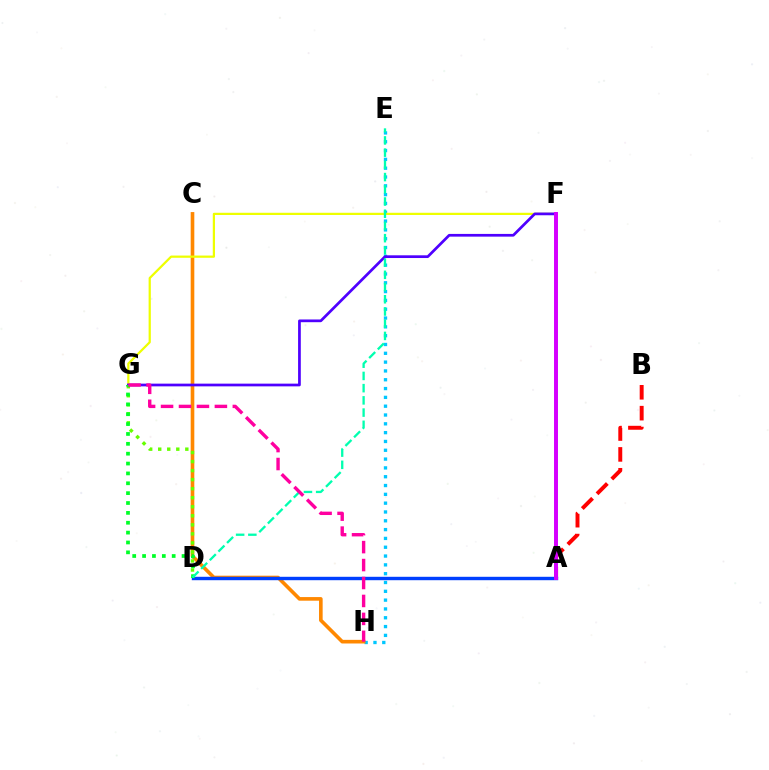{('E', 'H'): [{'color': '#00c7ff', 'line_style': 'dotted', 'thickness': 2.4}], ('A', 'B'): [{'color': '#ff0000', 'line_style': 'dashed', 'thickness': 2.84}], ('C', 'H'): [{'color': '#ff8800', 'line_style': 'solid', 'thickness': 2.61}], ('F', 'G'): [{'color': '#eeff00', 'line_style': 'solid', 'thickness': 1.61}, {'color': '#4f00ff', 'line_style': 'solid', 'thickness': 1.96}], ('D', 'G'): [{'color': '#66ff00', 'line_style': 'dotted', 'thickness': 2.45}, {'color': '#00ff27', 'line_style': 'dotted', 'thickness': 2.68}], ('A', 'D'): [{'color': '#003fff', 'line_style': 'solid', 'thickness': 2.45}], ('A', 'F'): [{'color': '#d600ff', 'line_style': 'solid', 'thickness': 2.84}], ('D', 'E'): [{'color': '#00ffaf', 'line_style': 'dashed', 'thickness': 1.66}], ('G', 'H'): [{'color': '#ff00a0', 'line_style': 'dashed', 'thickness': 2.44}]}